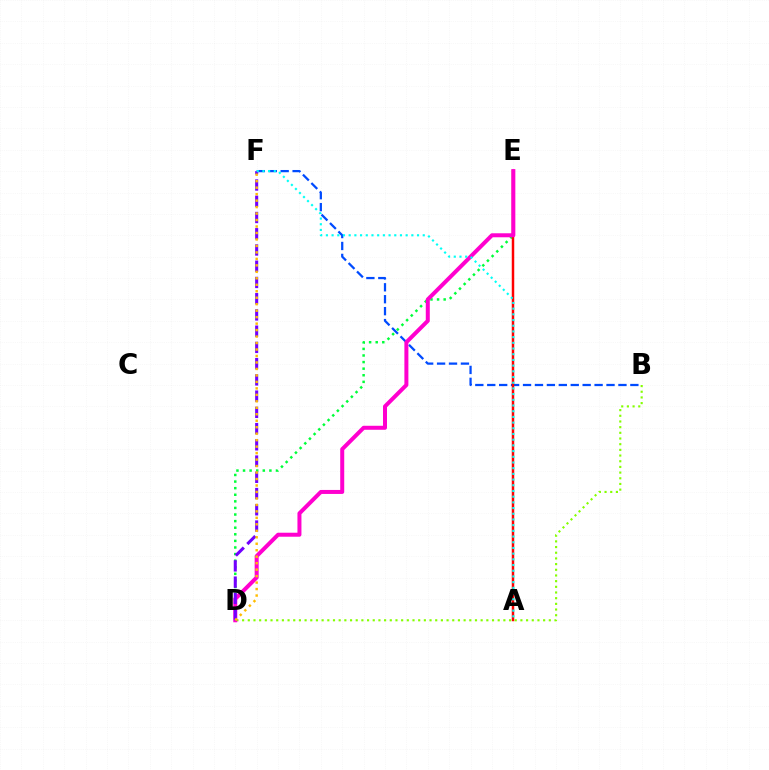{('B', 'F'): [{'color': '#004bff', 'line_style': 'dashed', 'thickness': 1.62}], ('D', 'E'): [{'color': '#00ff39', 'line_style': 'dotted', 'thickness': 1.79}, {'color': '#ff00cf', 'line_style': 'solid', 'thickness': 2.88}], ('B', 'D'): [{'color': '#84ff00', 'line_style': 'dotted', 'thickness': 1.54}], ('A', 'E'): [{'color': '#ff0000', 'line_style': 'solid', 'thickness': 1.78}], ('D', 'F'): [{'color': '#7200ff', 'line_style': 'dashed', 'thickness': 2.21}, {'color': '#ffbd00', 'line_style': 'dotted', 'thickness': 1.76}], ('A', 'F'): [{'color': '#00fff6', 'line_style': 'dotted', 'thickness': 1.55}]}